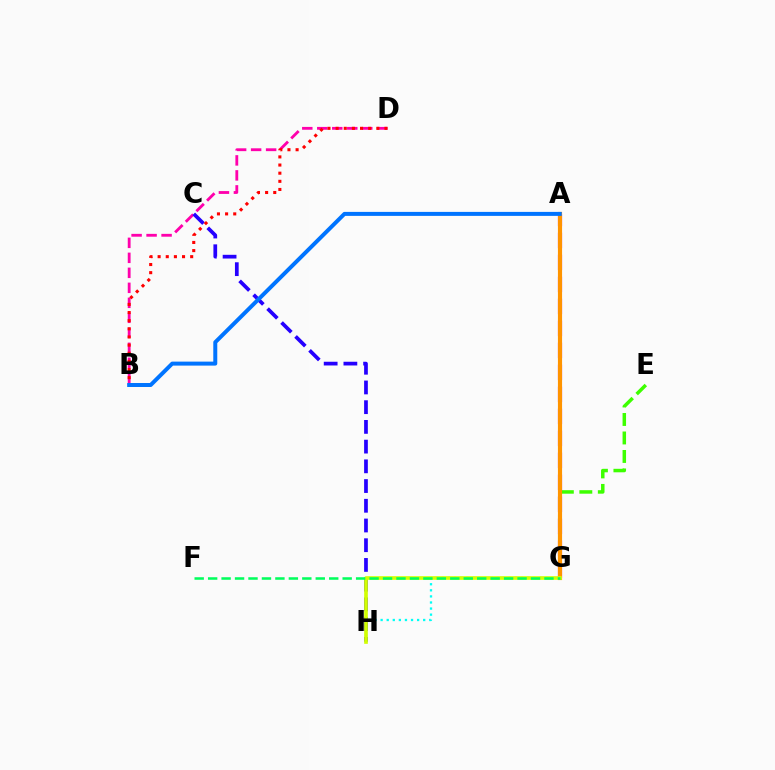{('B', 'D'): [{'color': '#ff00ac', 'line_style': 'dashed', 'thickness': 2.04}, {'color': '#ff0000', 'line_style': 'dotted', 'thickness': 2.21}], ('E', 'G'): [{'color': '#3dff00', 'line_style': 'dashed', 'thickness': 2.51}], ('C', 'H'): [{'color': '#2500ff', 'line_style': 'dashed', 'thickness': 2.68}], ('G', 'H'): [{'color': '#00fff6', 'line_style': 'dotted', 'thickness': 1.65}, {'color': '#d1ff00', 'line_style': 'solid', 'thickness': 2.62}], ('A', 'G'): [{'color': '#b900ff', 'line_style': 'dashed', 'thickness': 2.99}, {'color': '#ff9400', 'line_style': 'solid', 'thickness': 2.99}], ('A', 'B'): [{'color': '#0074ff', 'line_style': 'solid', 'thickness': 2.87}], ('F', 'G'): [{'color': '#00ff5c', 'line_style': 'dashed', 'thickness': 1.83}]}